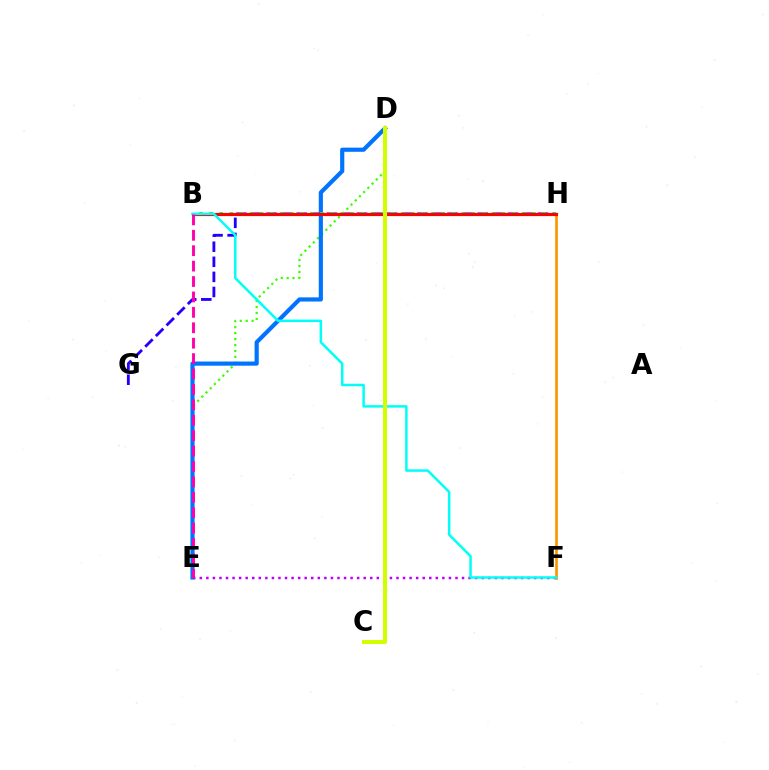{('G', 'H'): [{'color': '#2500ff', 'line_style': 'dashed', 'thickness': 2.05}], ('E', 'F'): [{'color': '#b900ff', 'line_style': 'dotted', 'thickness': 1.78}], ('D', 'E'): [{'color': '#3dff00', 'line_style': 'dotted', 'thickness': 1.61}, {'color': '#0074ff', 'line_style': 'solid', 'thickness': 3.0}], ('B', 'H'): [{'color': '#00ff5c', 'line_style': 'dotted', 'thickness': 2.74}, {'color': '#ff0000', 'line_style': 'solid', 'thickness': 2.28}], ('F', 'H'): [{'color': '#ff9400', 'line_style': 'solid', 'thickness': 1.93}], ('B', 'F'): [{'color': '#00fff6', 'line_style': 'solid', 'thickness': 1.8}], ('B', 'E'): [{'color': '#ff00ac', 'line_style': 'dashed', 'thickness': 2.09}], ('C', 'D'): [{'color': '#d1ff00', 'line_style': 'solid', 'thickness': 2.91}]}